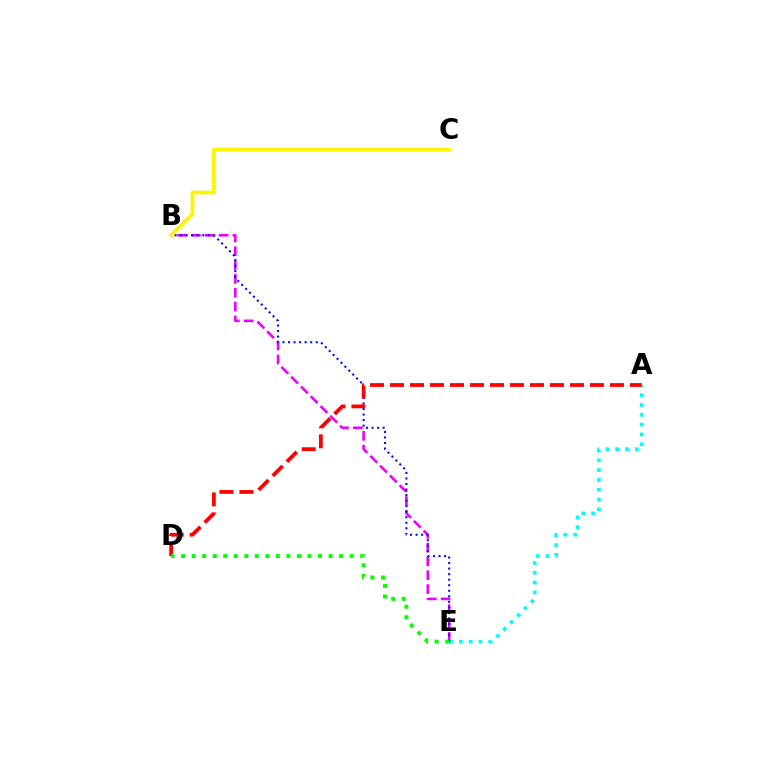{('B', 'E'): [{'color': '#ee00ff', 'line_style': 'dashed', 'thickness': 1.88}, {'color': '#0010ff', 'line_style': 'dotted', 'thickness': 1.5}], ('B', 'C'): [{'color': '#fcf500', 'line_style': 'solid', 'thickness': 2.69}], ('A', 'E'): [{'color': '#00fff6', 'line_style': 'dotted', 'thickness': 2.67}], ('A', 'D'): [{'color': '#ff0000', 'line_style': 'dashed', 'thickness': 2.72}], ('D', 'E'): [{'color': '#08ff00', 'line_style': 'dotted', 'thickness': 2.86}]}